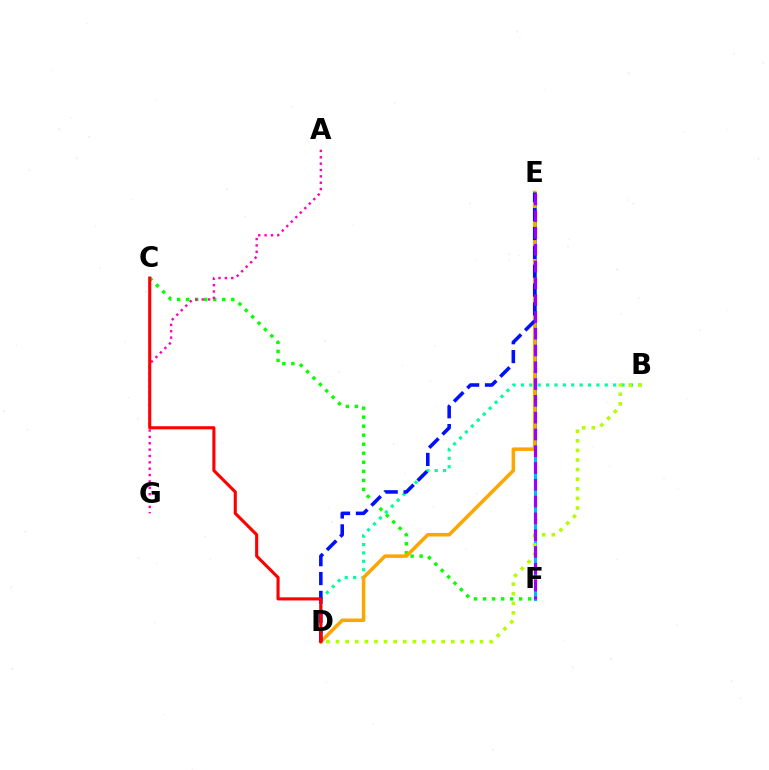{('B', 'D'): [{'color': '#00ff9d', 'line_style': 'dotted', 'thickness': 2.28}, {'color': '#b3ff00', 'line_style': 'dotted', 'thickness': 2.61}], ('E', 'F'): [{'color': '#00b5ff', 'line_style': 'solid', 'thickness': 2.19}, {'color': '#9b00ff', 'line_style': 'dashed', 'thickness': 2.28}], ('C', 'F'): [{'color': '#08ff00', 'line_style': 'dotted', 'thickness': 2.45}], ('D', 'E'): [{'color': '#ffa500', 'line_style': 'solid', 'thickness': 2.54}, {'color': '#0010ff', 'line_style': 'dashed', 'thickness': 2.56}], ('A', 'G'): [{'color': '#ff00bd', 'line_style': 'dotted', 'thickness': 1.73}], ('C', 'D'): [{'color': '#ff0000', 'line_style': 'solid', 'thickness': 2.23}]}